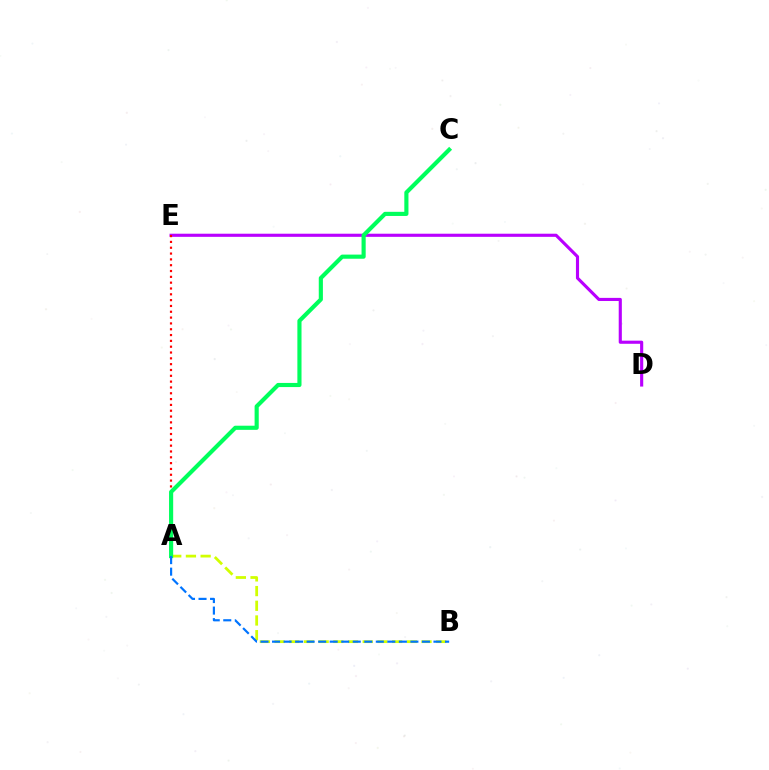{('D', 'E'): [{'color': '#b900ff', 'line_style': 'solid', 'thickness': 2.25}], ('A', 'E'): [{'color': '#ff0000', 'line_style': 'dotted', 'thickness': 1.58}], ('A', 'B'): [{'color': '#d1ff00', 'line_style': 'dashed', 'thickness': 2.0}, {'color': '#0074ff', 'line_style': 'dashed', 'thickness': 1.57}], ('A', 'C'): [{'color': '#00ff5c', 'line_style': 'solid', 'thickness': 2.98}]}